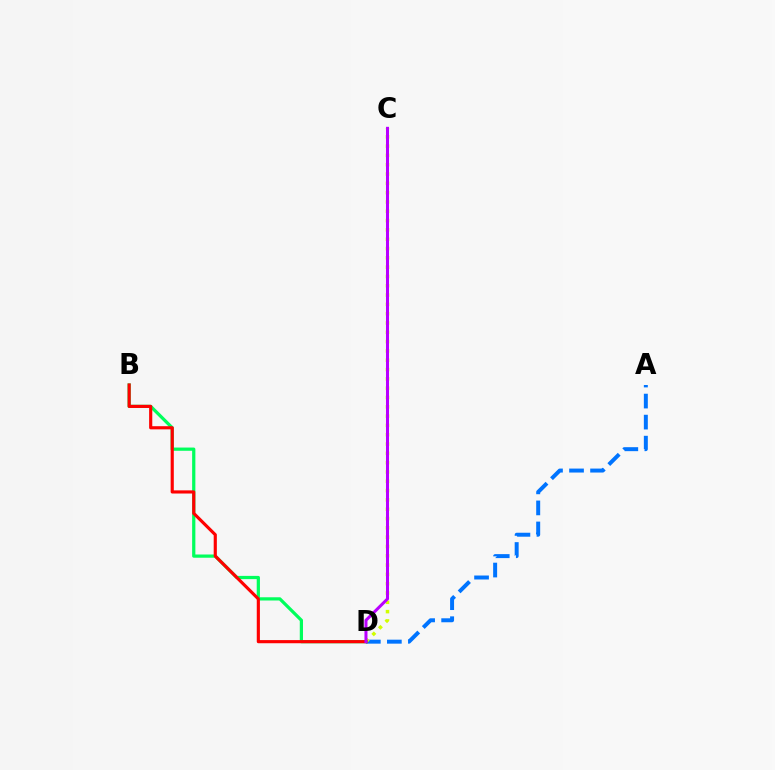{('A', 'D'): [{'color': '#0074ff', 'line_style': 'dashed', 'thickness': 2.86}], ('C', 'D'): [{'color': '#d1ff00', 'line_style': 'dotted', 'thickness': 2.53}, {'color': '#b900ff', 'line_style': 'solid', 'thickness': 2.17}], ('B', 'D'): [{'color': '#00ff5c', 'line_style': 'solid', 'thickness': 2.33}, {'color': '#ff0000', 'line_style': 'solid', 'thickness': 2.27}]}